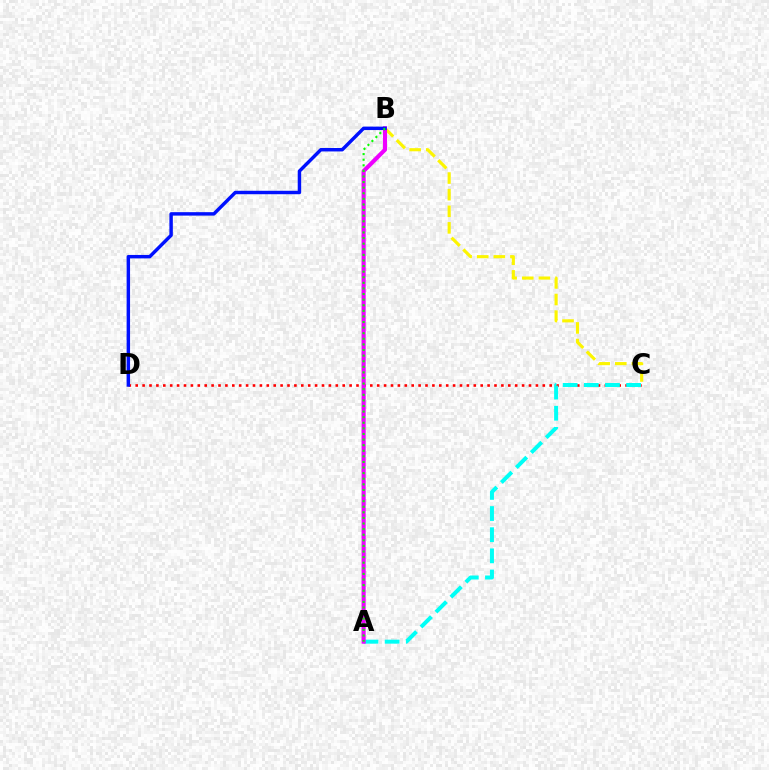{('C', 'D'): [{'color': '#ff0000', 'line_style': 'dotted', 'thickness': 1.87}], ('B', 'C'): [{'color': '#fcf500', 'line_style': 'dashed', 'thickness': 2.26}], ('A', 'C'): [{'color': '#00fff6', 'line_style': 'dashed', 'thickness': 2.87}], ('A', 'B'): [{'color': '#ee00ff', 'line_style': 'solid', 'thickness': 2.95}, {'color': '#08ff00', 'line_style': 'dotted', 'thickness': 1.52}], ('B', 'D'): [{'color': '#0010ff', 'line_style': 'solid', 'thickness': 2.48}]}